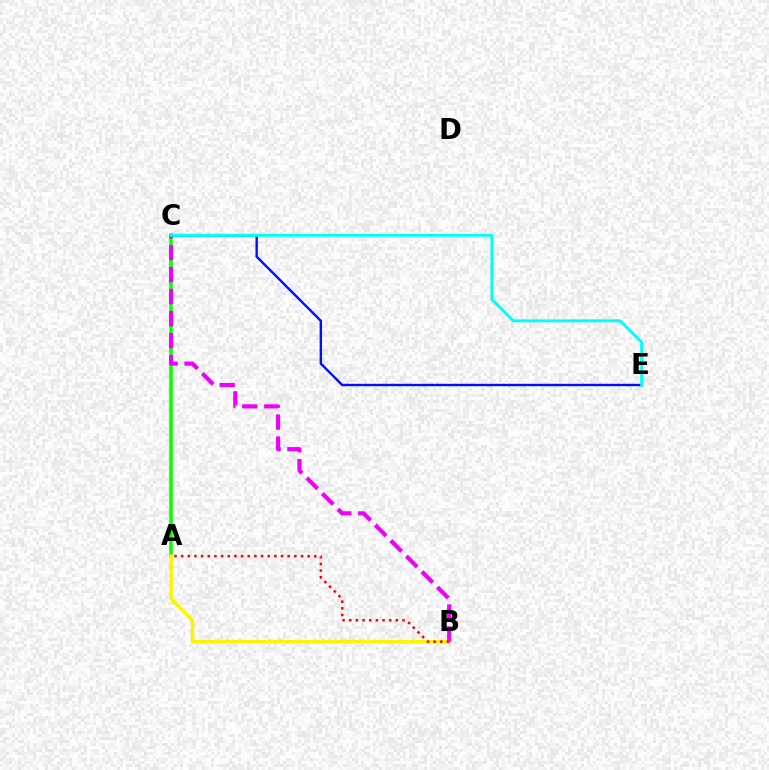{('A', 'C'): [{'color': '#08ff00', 'line_style': 'solid', 'thickness': 2.52}], ('A', 'B'): [{'color': '#fcf500', 'line_style': 'solid', 'thickness': 2.47}, {'color': '#ff0000', 'line_style': 'dotted', 'thickness': 1.81}], ('C', 'E'): [{'color': '#0010ff', 'line_style': 'solid', 'thickness': 1.73}, {'color': '#00fff6', 'line_style': 'solid', 'thickness': 2.12}], ('B', 'C'): [{'color': '#ee00ff', 'line_style': 'dashed', 'thickness': 2.99}]}